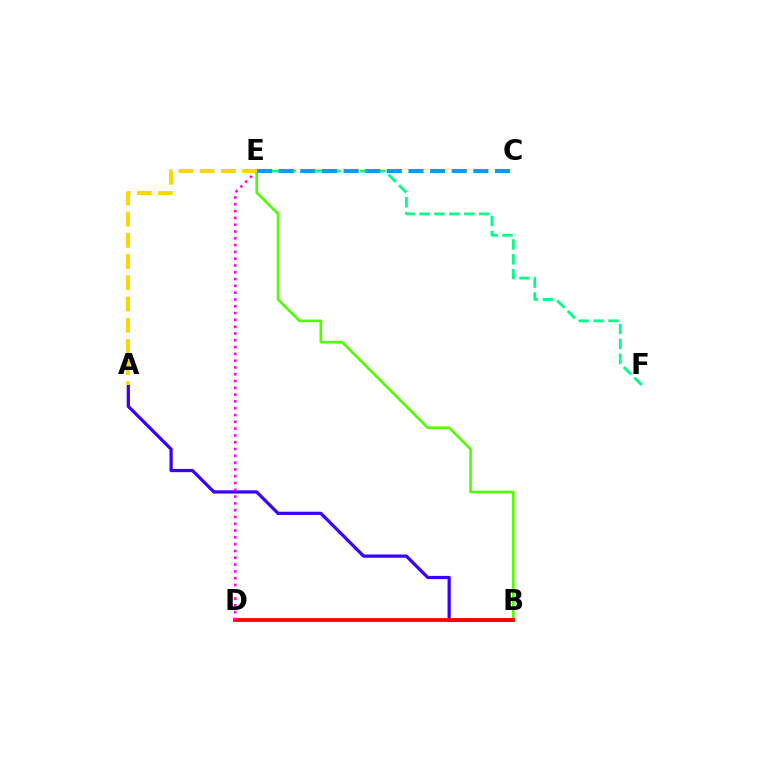{('A', 'B'): [{'color': '#3700ff', 'line_style': 'solid', 'thickness': 2.32}], ('E', 'F'): [{'color': '#00ff86', 'line_style': 'dashed', 'thickness': 2.03}], ('B', 'E'): [{'color': '#4fff00', 'line_style': 'solid', 'thickness': 1.91}], ('B', 'D'): [{'color': '#ff0000', 'line_style': 'solid', 'thickness': 2.75}], ('D', 'E'): [{'color': '#ff00ed', 'line_style': 'dotted', 'thickness': 1.85}], ('C', 'E'): [{'color': '#009eff', 'line_style': 'dashed', 'thickness': 2.94}], ('A', 'E'): [{'color': '#ffd500', 'line_style': 'dashed', 'thickness': 2.88}]}